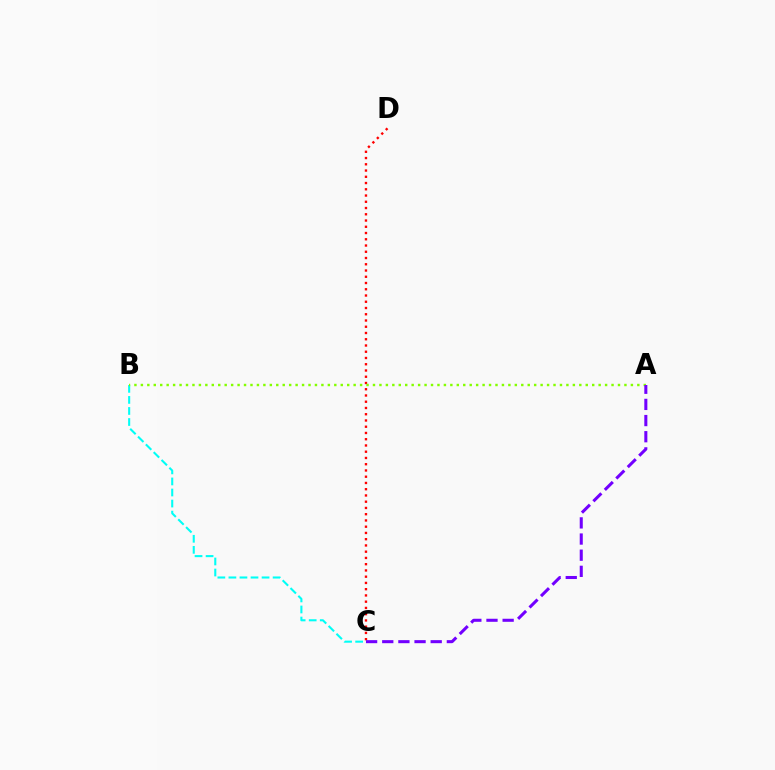{('C', 'D'): [{'color': '#ff0000', 'line_style': 'dotted', 'thickness': 1.7}], ('B', 'C'): [{'color': '#00fff6', 'line_style': 'dashed', 'thickness': 1.5}], ('A', 'B'): [{'color': '#84ff00', 'line_style': 'dotted', 'thickness': 1.75}], ('A', 'C'): [{'color': '#7200ff', 'line_style': 'dashed', 'thickness': 2.19}]}